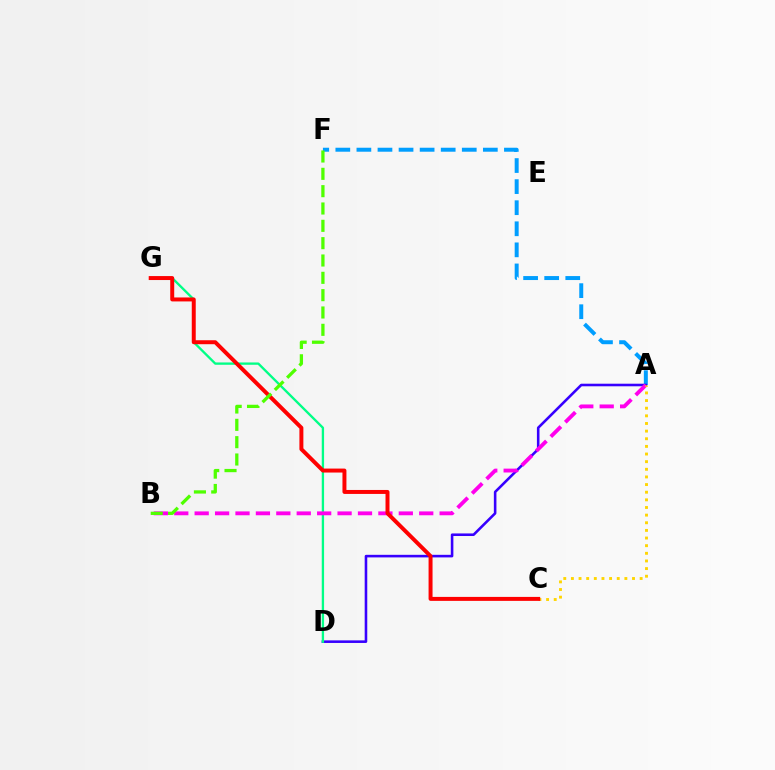{('A', 'F'): [{'color': '#009eff', 'line_style': 'dashed', 'thickness': 2.86}], ('A', 'D'): [{'color': '#3700ff', 'line_style': 'solid', 'thickness': 1.86}], ('D', 'G'): [{'color': '#00ff86', 'line_style': 'solid', 'thickness': 1.67}], ('A', 'B'): [{'color': '#ff00ed', 'line_style': 'dashed', 'thickness': 2.77}], ('A', 'C'): [{'color': '#ffd500', 'line_style': 'dotted', 'thickness': 2.08}], ('C', 'G'): [{'color': '#ff0000', 'line_style': 'solid', 'thickness': 2.86}], ('B', 'F'): [{'color': '#4fff00', 'line_style': 'dashed', 'thickness': 2.35}]}